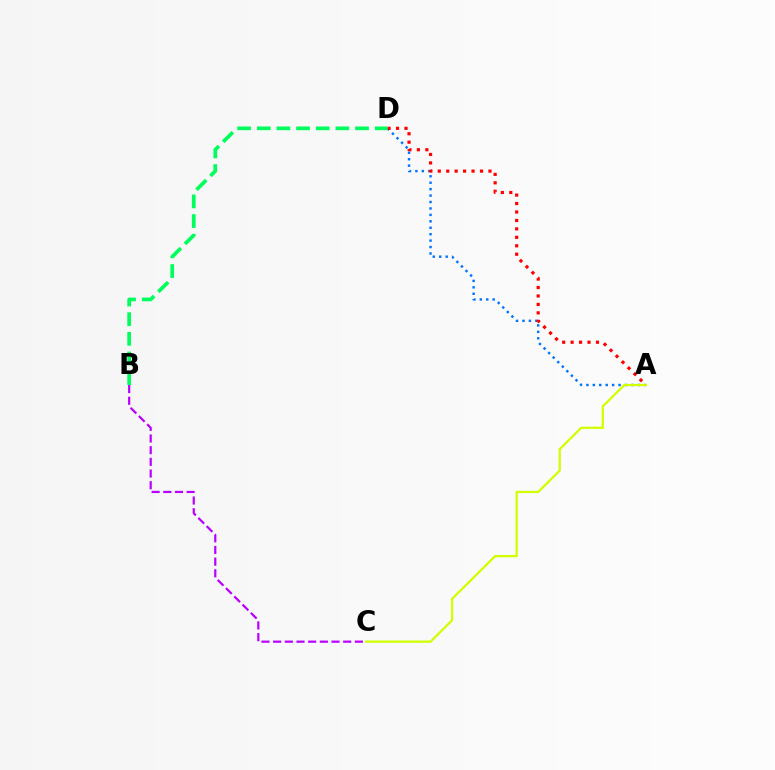{('B', 'C'): [{'color': '#b900ff', 'line_style': 'dashed', 'thickness': 1.59}], ('A', 'D'): [{'color': '#0074ff', 'line_style': 'dotted', 'thickness': 1.75}, {'color': '#ff0000', 'line_style': 'dotted', 'thickness': 2.3}], ('A', 'C'): [{'color': '#d1ff00', 'line_style': 'solid', 'thickness': 1.63}], ('B', 'D'): [{'color': '#00ff5c', 'line_style': 'dashed', 'thickness': 2.67}]}